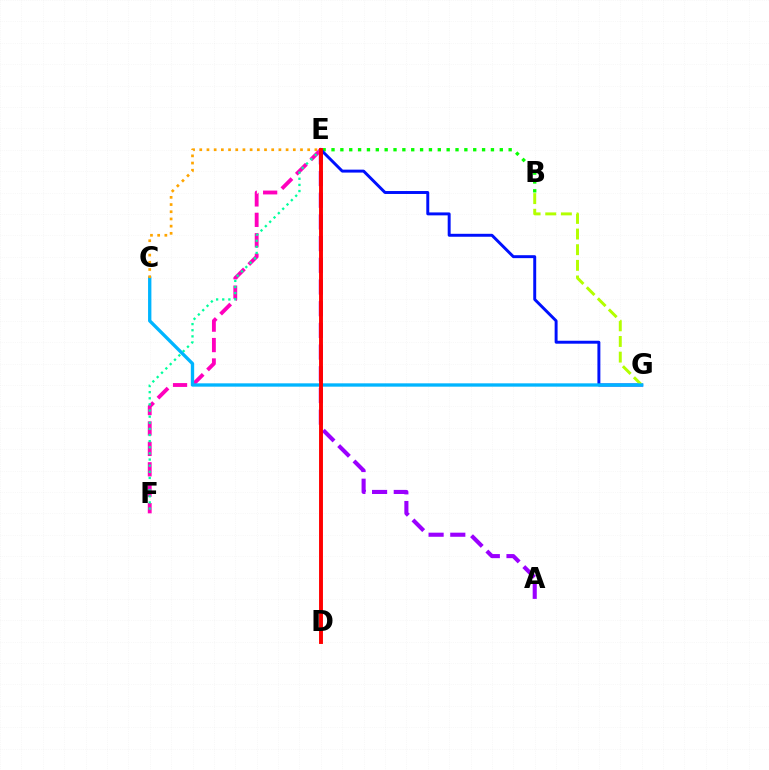{('B', 'E'): [{'color': '#08ff00', 'line_style': 'dotted', 'thickness': 2.41}], ('A', 'E'): [{'color': '#9b00ff', 'line_style': 'dashed', 'thickness': 2.95}], ('E', 'G'): [{'color': '#0010ff', 'line_style': 'solid', 'thickness': 2.12}], ('E', 'F'): [{'color': '#ff00bd', 'line_style': 'dashed', 'thickness': 2.77}, {'color': '#00ff9d', 'line_style': 'dotted', 'thickness': 1.66}], ('B', 'G'): [{'color': '#b3ff00', 'line_style': 'dashed', 'thickness': 2.13}], ('C', 'G'): [{'color': '#00b5ff', 'line_style': 'solid', 'thickness': 2.4}], ('D', 'E'): [{'color': '#ff0000', 'line_style': 'solid', 'thickness': 2.81}], ('C', 'E'): [{'color': '#ffa500', 'line_style': 'dotted', 'thickness': 1.95}]}